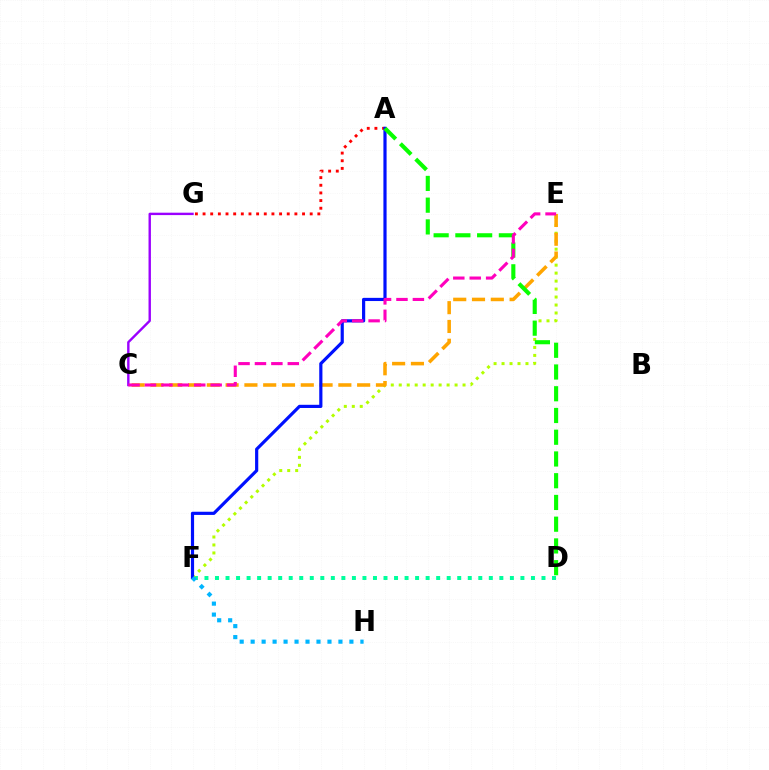{('A', 'G'): [{'color': '#ff0000', 'line_style': 'dotted', 'thickness': 2.08}], ('D', 'F'): [{'color': '#00ff9d', 'line_style': 'dotted', 'thickness': 2.86}], ('E', 'F'): [{'color': '#b3ff00', 'line_style': 'dotted', 'thickness': 2.17}], ('C', 'E'): [{'color': '#ffa500', 'line_style': 'dashed', 'thickness': 2.55}, {'color': '#ff00bd', 'line_style': 'dashed', 'thickness': 2.23}], ('C', 'G'): [{'color': '#9b00ff', 'line_style': 'solid', 'thickness': 1.73}], ('A', 'F'): [{'color': '#0010ff', 'line_style': 'solid', 'thickness': 2.29}], ('F', 'H'): [{'color': '#00b5ff', 'line_style': 'dotted', 'thickness': 2.98}], ('A', 'D'): [{'color': '#08ff00', 'line_style': 'dashed', 'thickness': 2.95}]}